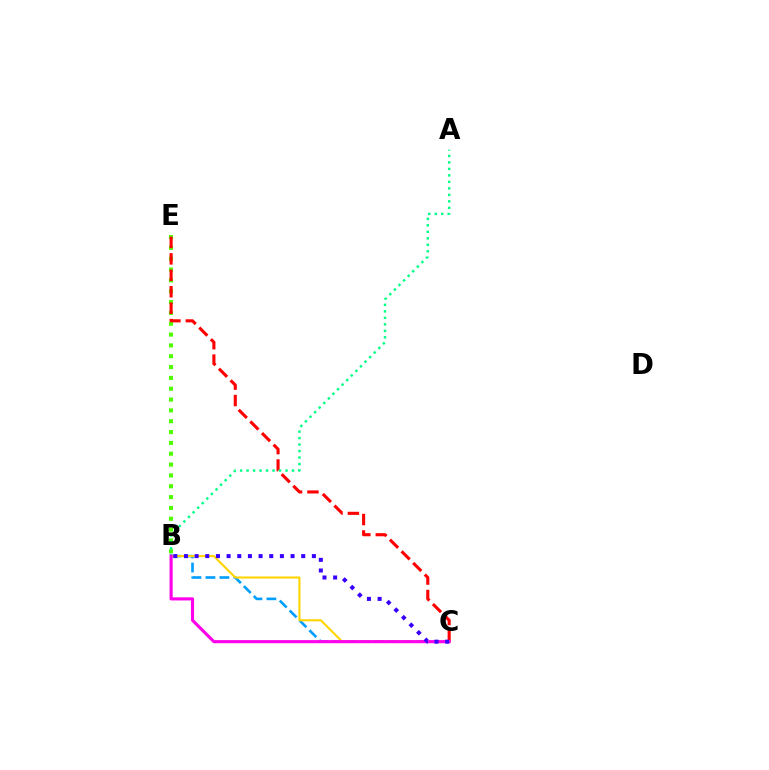{('B', 'E'): [{'color': '#4fff00', 'line_style': 'dotted', 'thickness': 2.94}], ('B', 'C'): [{'color': '#009eff', 'line_style': 'dashed', 'thickness': 1.9}, {'color': '#ffd500', 'line_style': 'solid', 'thickness': 1.51}, {'color': '#ff00ed', 'line_style': 'solid', 'thickness': 2.25}, {'color': '#3700ff', 'line_style': 'dotted', 'thickness': 2.9}], ('C', 'E'): [{'color': '#ff0000', 'line_style': 'dashed', 'thickness': 2.23}], ('A', 'B'): [{'color': '#00ff86', 'line_style': 'dotted', 'thickness': 1.76}]}